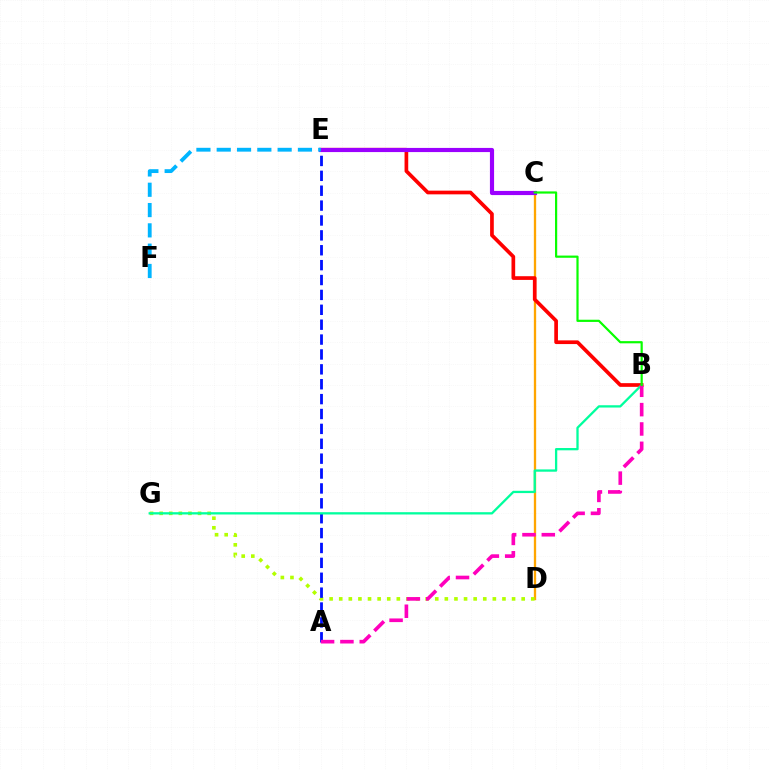{('C', 'D'): [{'color': '#ffa500', 'line_style': 'solid', 'thickness': 1.67}], ('D', 'G'): [{'color': '#b3ff00', 'line_style': 'dotted', 'thickness': 2.61}], ('A', 'E'): [{'color': '#0010ff', 'line_style': 'dashed', 'thickness': 2.02}], ('B', 'E'): [{'color': '#ff0000', 'line_style': 'solid', 'thickness': 2.66}], ('B', 'G'): [{'color': '#00ff9d', 'line_style': 'solid', 'thickness': 1.65}], ('C', 'E'): [{'color': '#9b00ff', 'line_style': 'solid', 'thickness': 2.99}], ('A', 'B'): [{'color': '#ff00bd', 'line_style': 'dashed', 'thickness': 2.63}], ('B', 'C'): [{'color': '#08ff00', 'line_style': 'solid', 'thickness': 1.58}], ('E', 'F'): [{'color': '#00b5ff', 'line_style': 'dashed', 'thickness': 2.76}]}